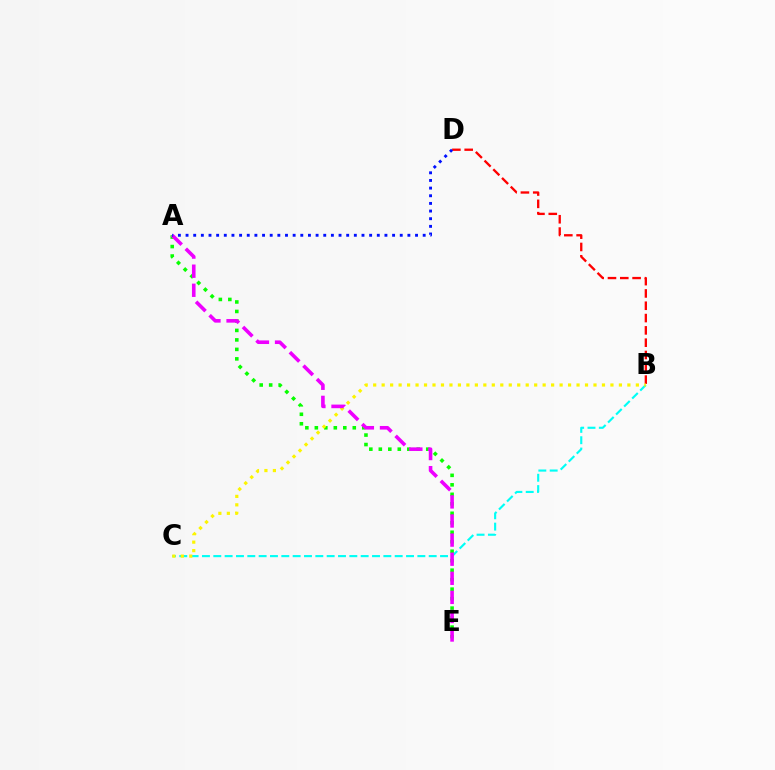{('A', 'E'): [{'color': '#08ff00', 'line_style': 'dotted', 'thickness': 2.58}, {'color': '#ee00ff', 'line_style': 'dashed', 'thickness': 2.59}], ('B', 'D'): [{'color': '#ff0000', 'line_style': 'dashed', 'thickness': 1.67}], ('B', 'C'): [{'color': '#00fff6', 'line_style': 'dashed', 'thickness': 1.54}, {'color': '#fcf500', 'line_style': 'dotted', 'thickness': 2.3}], ('A', 'D'): [{'color': '#0010ff', 'line_style': 'dotted', 'thickness': 2.08}]}